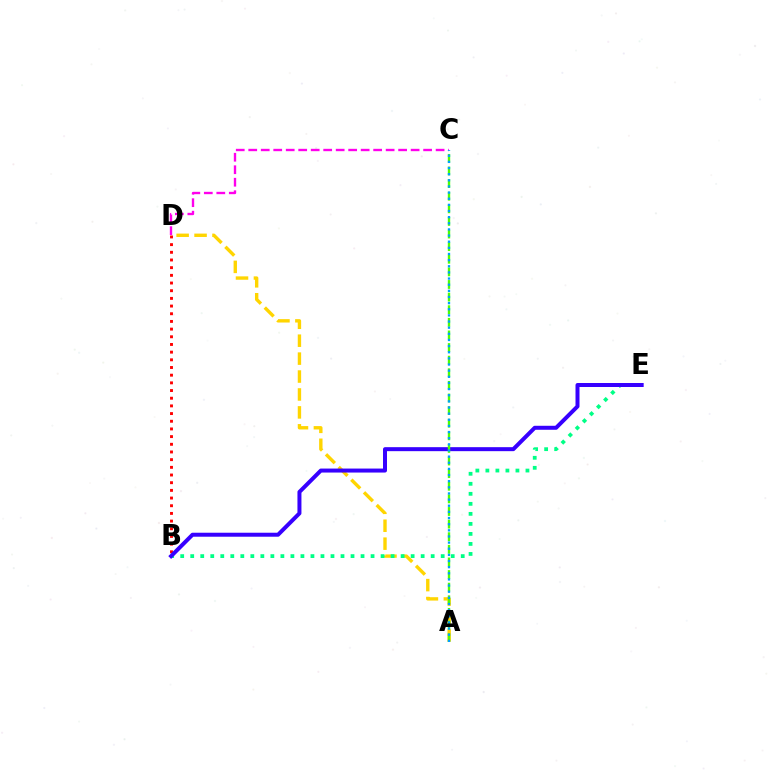{('A', 'D'): [{'color': '#ffd500', 'line_style': 'dashed', 'thickness': 2.43}], ('B', 'E'): [{'color': '#00ff86', 'line_style': 'dotted', 'thickness': 2.72}, {'color': '#3700ff', 'line_style': 'solid', 'thickness': 2.88}], ('C', 'D'): [{'color': '#ff00ed', 'line_style': 'dashed', 'thickness': 1.7}], ('B', 'D'): [{'color': '#ff0000', 'line_style': 'dotted', 'thickness': 2.09}], ('A', 'C'): [{'color': '#4fff00', 'line_style': 'dashed', 'thickness': 1.71}, {'color': '#009eff', 'line_style': 'dotted', 'thickness': 1.67}]}